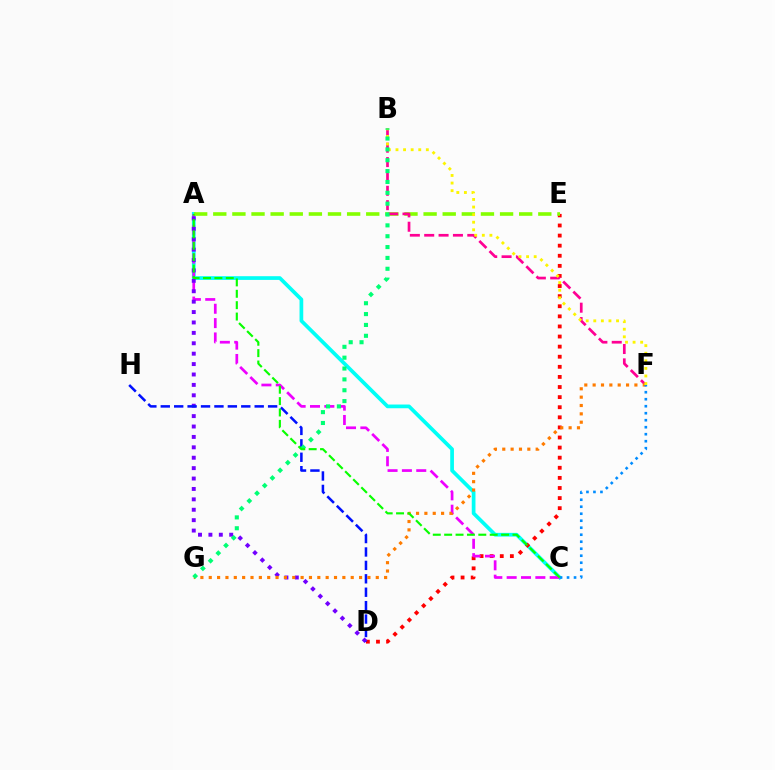{('A', 'C'): [{'color': '#00fff6', 'line_style': 'solid', 'thickness': 2.67}, {'color': '#ee00ff', 'line_style': 'dashed', 'thickness': 1.95}, {'color': '#08ff00', 'line_style': 'dashed', 'thickness': 1.55}], ('D', 'E'): [{'color': '#ff0000', 'line_style': 'dotted', 'thickness': 2.74}], ('A', 'D'): [{'color': '#7200ff', 'line_style': 'dotted', 'thickness': 2.83}], ('A', 'E'): [{'color': '#84ff00', 'line_style': 'dashed', 'thickness': 2.6}], ('B', 'F'): [{'color': '#ff0094', 'line_style': 'dashed', 'thickness': 1.95}, {'color': '#fcf500', 'line_style': 'dotted', 'thickness': 2.06}], ('D', 'H'): [{'color': '#0010ff', 'line_style': 'dashed', 'thickness': 1.82}], ('F', 'G'): [{'color': '#ff7c00', 'line_style': 'dotted', 'thickness': 2.27}], ('B', 'G'): [{'color': '#00ff74', 'line_style': 'dotted', 'thickness': 2.95}], ('C', 'F'): [{'color': '#008cff', 'line_style': 'dotted', 'thickness': 1.9}]}